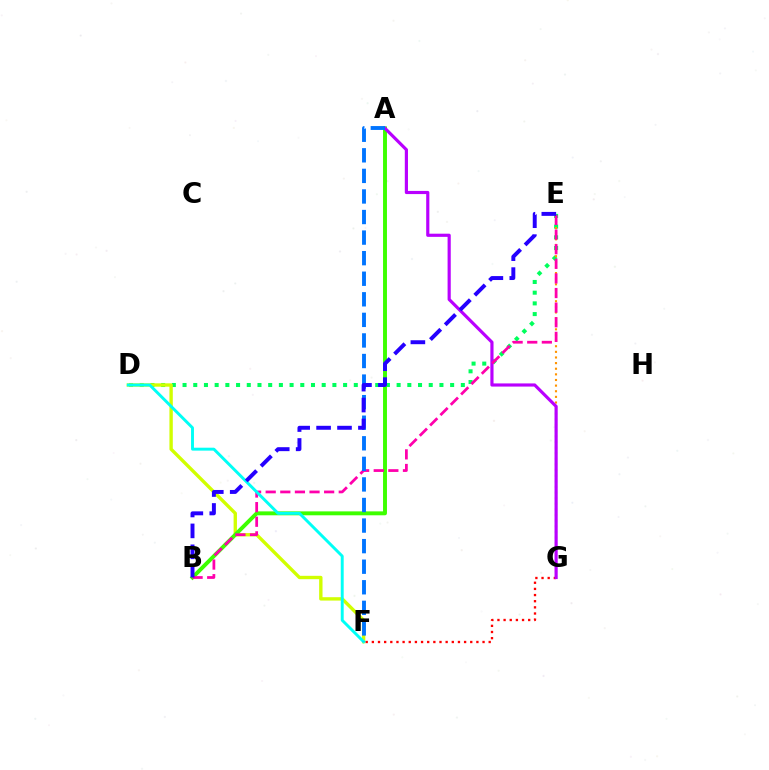{('D', 'E'): [{'color': '#00ff5c', 'line_style': 'dotted', 'thickness': 2.91}], ('D', 'F'): [{'color': '#d1ff00', 'line_style': 'solid', 'thickness': 2.43}, {'color': '#00fff6', 'line_style': 'solid', 'thickness': 2.11}], ('A', 'B'): [{'color': '#3dff00', 'line_style': 'solid', 'thickness': 2.82}], ('E', 'G'): [{'color': '#ff9400', 'line_style': 'dotted', 'thickness': 1.53}], ('F', 'G'): [{'color': '#ff0000', 'line_style': 'dotted', 'thickness': 1.67}], ('A', 'G'): [{'color': '#b900ff', 'line_style': 'solid', 'thickness': 2.28}], ('B', 'E'): [{'color': '#ff00ac', 'line_style': 'dashed', 'thickness': 1.99}, {'color': '#2500ff', 'line_style': 'dashed', 'thickness': 2.84}], ('A', 'F'): [{'color': '#0074ff', 'line_style': 'dashed', 'thickness': 2.79}]}